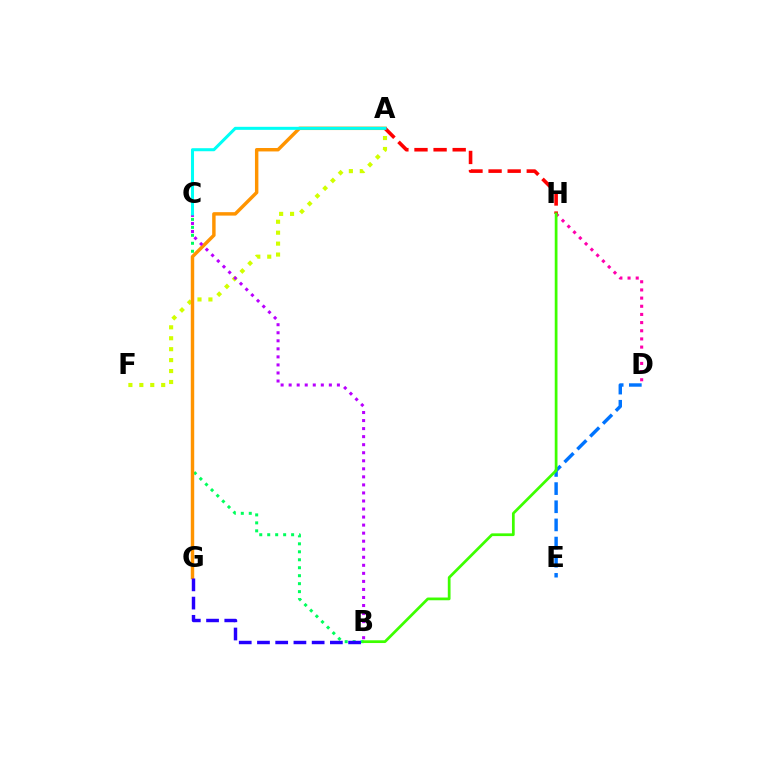{('D', 'E'): [{'color': '#0074ff', 'line_style': 'dashed', 'thickness': 2.47}], ('D', 'H'): [{'color': '#ff00ac', 'line_style': 'dotted', 'thickness': 2.22}], ('B', 'C'): [{'color': '#00ff5c', 'line_style': 'dotted', 'thickness': 2.16}, {'color': '#b900ff', 'line_style': 'dotted', 'thickness': 2.18}], ('A', 'F'): [{'color': '#d1ff00', 'line_style': 'dotted', 'thickness': 2.97}], ('A', 'G'): [{'color': '#ff9400', 'line_style': 'solid', 'thickness': 2.48}], ('A', 'H'): [{'color': '#ff0000', 'line_style': 'dashed', 'thickness': 2.59}], ('B', 'G'): [{'color': '#2500ff', 'line_style': 'dashed', 'thickness': 2.48}], ('B', 'H'): [{'color': '#3dff00', 'line_style': 'solid', 'thickness': 1.97}], ('A', 'C'): [{'color': '#00fff6', 'line_style': 'solid', 'thickness': 2.19}]}